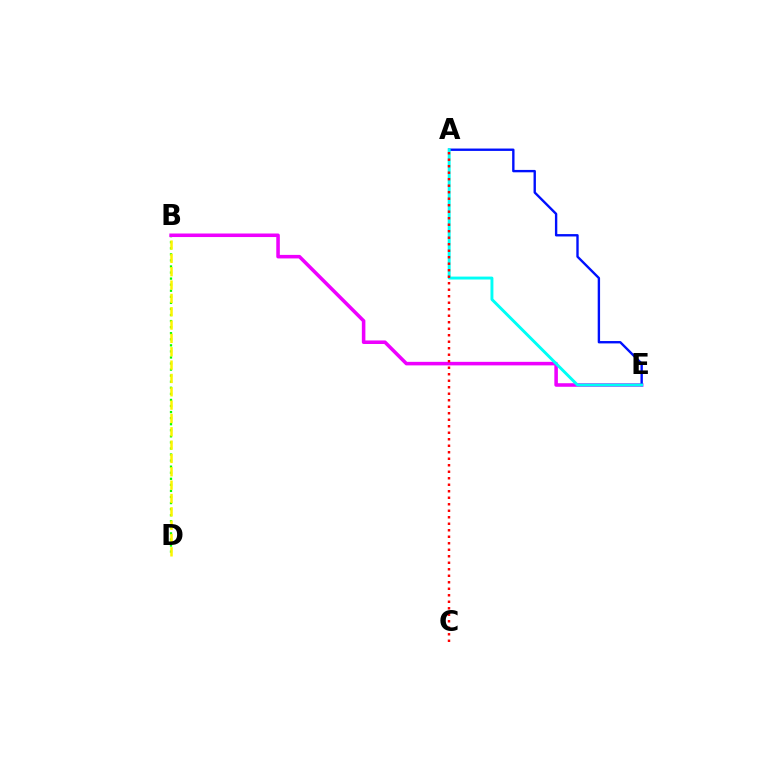{('B', 'D'): [{'color': '#08ff00', 'line_style': 'dotted', 'thickness': 1.65}, {'color': '#fcf500', 'line_style': 'dashed', 'thickness': 1.81}], ('B', 'E'): [{'color': '#ee00ff', 'line_style': 'solid', 'thickness': 2.55}], ('A', 'E'): [{'color': '#0010ff', 'line_style': 'solid', 'thickness': 1.71}, {'color': '#00fff6', 'line_style': 'solid', 'thickness': 2.1}], ('A', 'C'): [{'color': '#ff0000', 'line_style': 'dotted', 'thickness': 1.77}]}